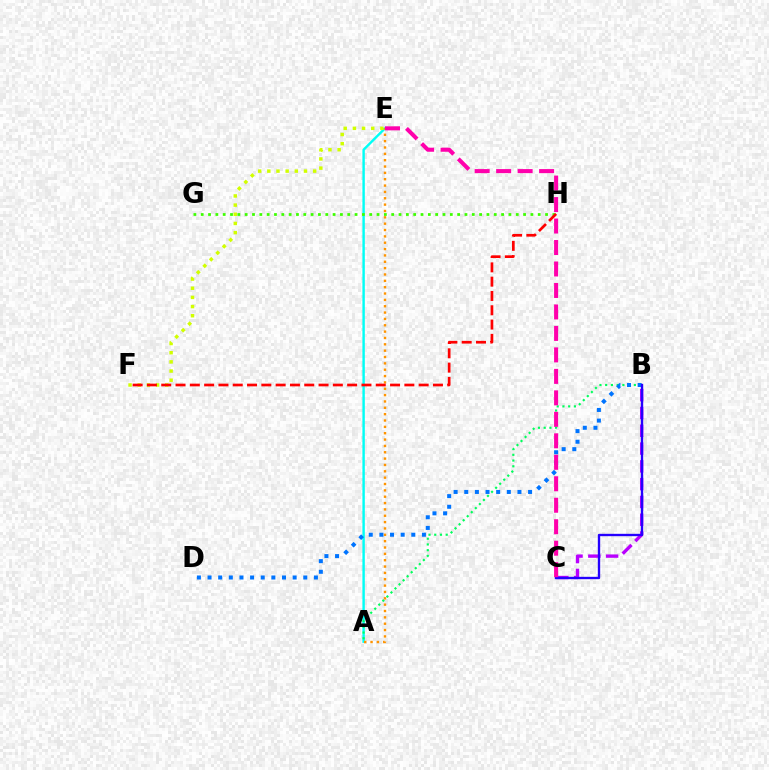{('A', 'E'): [{'color': '#00fff6', 'line_style': 'solid', 'thickness': 1.74}, {'color': '#ff9400', 'line_style': 'dotted', 'thickness': 1.73}], ('E', 'F'): [{'color': '#d1ff00', 'line_style': 'dotted', 'thickness': 2.49}], ('A', 'B'): [{'color': '#00ff5c', 'line_style': 'dotted', 'thickness': 1.56}], ('B', 'C'): [{'color': '#b900ff', 'line_style': 'dashed', 'thickness': 2.42}, {'color': '#2500ff', 'line_style': 'solid', 'thickness': 1.7}], ('B', 'D'): [{'color': '#0074ff', 'line_style': 'dotted', 'thickness': 2.89}], ('G', 'H'): [{'color': '#3dff00', 'line_style': 'dotted', 'thickness': 1.99}], ('C', 'E'): [{'color': '#ff00ac', 'line_style': 'dashed', 'thickness': 2.92}], ('F', 'H'): [{'color': '#ff0000', 'line_style': 'dashed', 'thickness': 1.94}]}